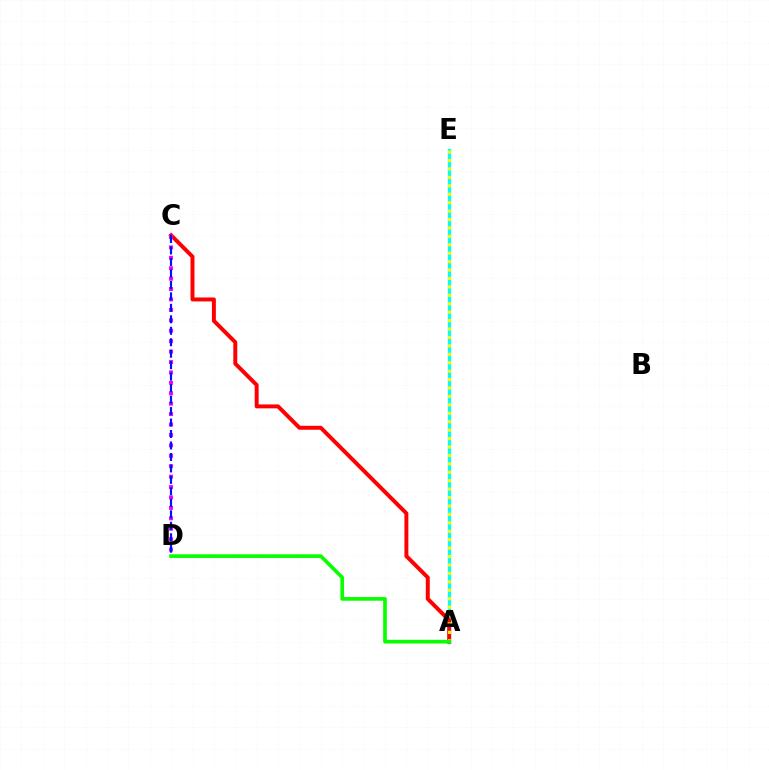{('A', 'E'): [{'color': '#00fff6', 'line_style': 'solid', 'thickness': 2.4}, {'color': '#fcf500', 'line_style': 'dotted', 'thickness': 2.29}], ('A', 'C'): [{'color': '#ff0000', 'line_style': 'solid', 'thickness': 2.85}], ('C', 'D'): [{'color': '#ee00ff', 'line_style': 'dotted', 'thickness': 2.83}, {'color': '#0010ff', 'line_style': 'dashed', 'thickness': 1.56}], ('A', 'D'): [{'color': '#08ff00', 'line_style': 'solid', 'thickness': 2.64}]}